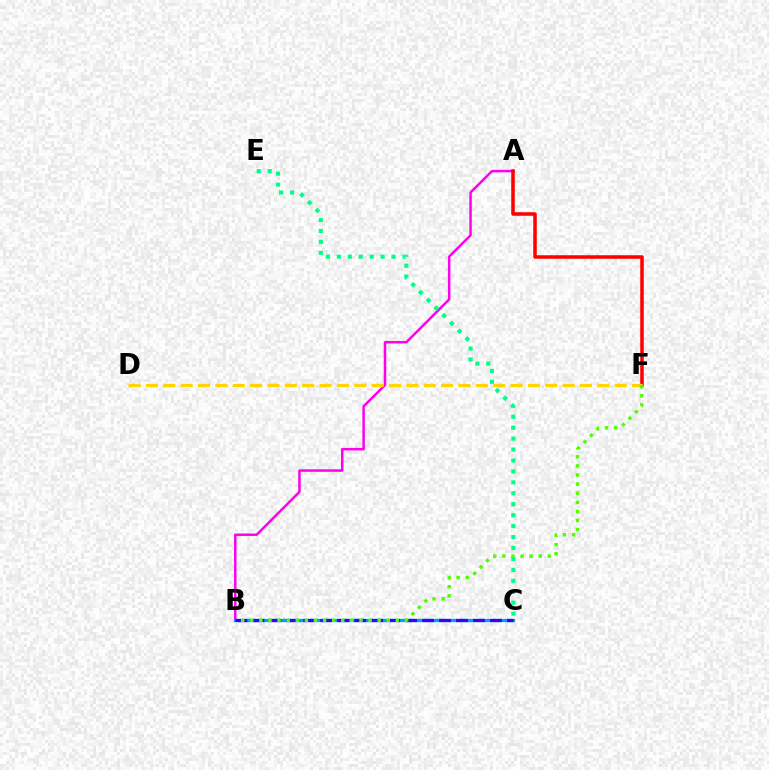{('A', 'B'): [{'color': '#ff00ed', 'line_style': 'solid', 'thickness': 1.79}], ('A', 'F'): [{'color': '#ff0000', 'line_style': 'solid', 'thickness': 2.54}], ('B', 'C'): [{'color': '#009eff', 'line_style': 'solid', 'thickness': 2.35}, {'color': '#3700ff', 'line_style': 'dashed', 'thickness': 2.31}], ('D', 'F'): [{'color': '#ffd500', 'line_style': 'dashed', 'thickness': 2.36}], ('C', 'E'): [{'color': '#00ff86', 'line_style': 'dotted', 'thickness': 2.97}], ('B', 'F'): [{'color': '#4fff00', 'line_style': 'dotted', 'thickness': 2.47}]}